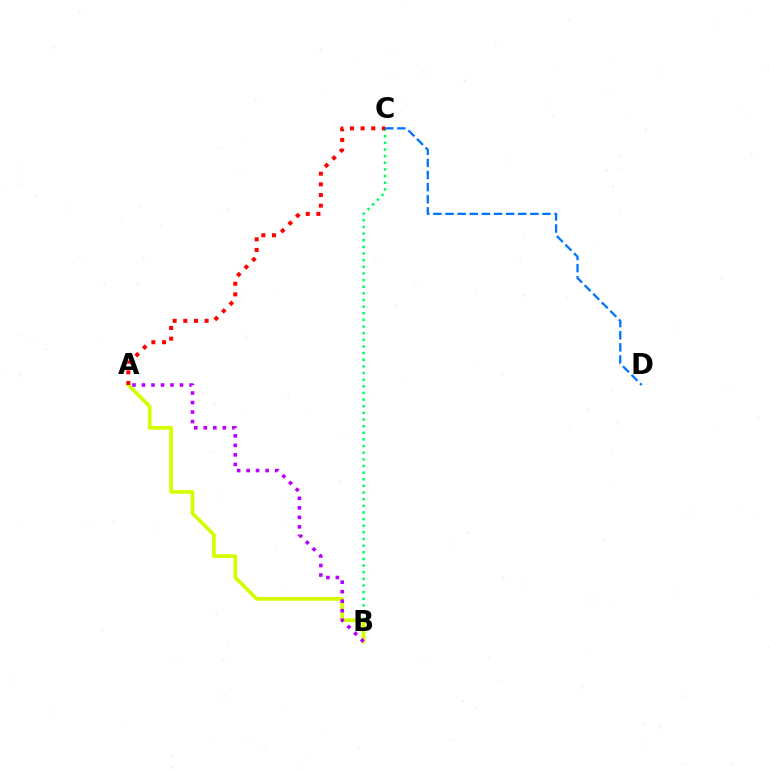{('B', 'C'): [{'color': '#00ff5c', 'line_style': 'dotted', 'thickness': 1.8}], ('C', 'D'): [{'color': '#0074ff', 'line_style': 'dashed', 'thickness': 1.65}], ('A', 'B'): [{'color': '#d1ff00', 'line_style': 'solid', 'thickness': 2.67}, {'color': '#b900ff', 'line_style': 'dotted', 'thickness': 2.58}], ('A', 'C'): [{'color': '#ff0000', 'line_style': 'dotted', 'thickness': 2.9}]}